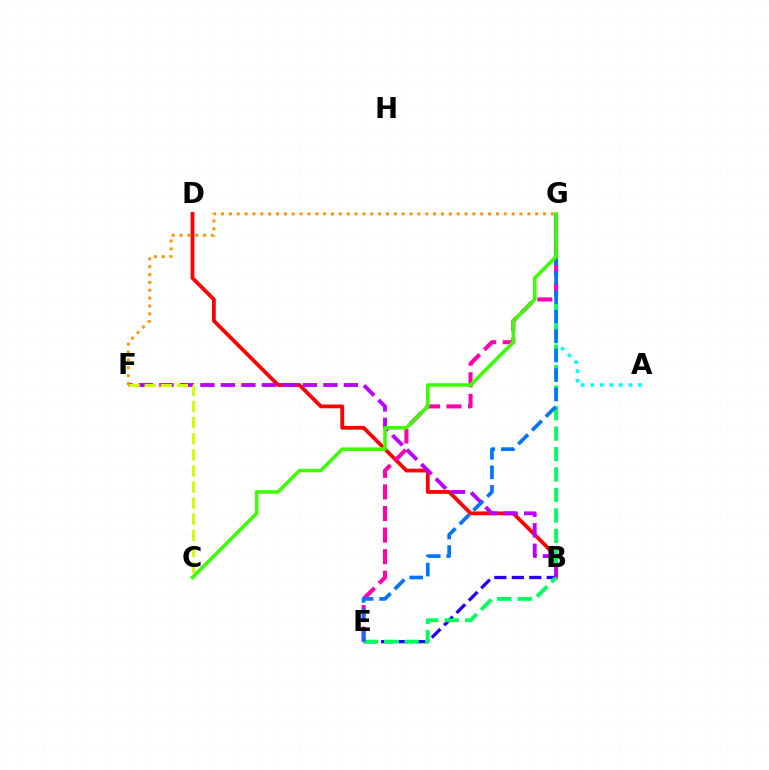{('B', 'E'): [{'color': '#2500ff', 'line_style': 'dashed', 'thickness': 2.37}], ('B', 'D'): [{'color': '#ff0000', 'line_style': 'solid', 'thickness': 2.73}], ('A', 'G'): [{'color': '#00fff6', 'line_style': 'dotted', 'thickness': 2.59}], ('E', 'G'): [{'color': '#00ff5c', 'line_style': 'dashed', 'thickness': 2.78}, {'color': '#ff00ac', 'line_style': 'dashed', 'thickness': 2.93}, {'color': '#0074ff', 'line_style': 'dashed', 'thickness': 2.65}], ('B', 'F'): [{'color': '#b900ff', 'line_style': 'dashed', 'thickness': 2.78}], ('C', 'F'): [{'color': '#d1ff00', 'line_style': 'dashed', 'thickness': 2.19}], ('F', 'G'): [{'color': '#ff9400', 'line_style': 'dotted', 'thickness': 2.13}], ('C', 'G'): [{'color': '#3dff00', 'line_style': 'solid', 'thickness': 2.55}]}